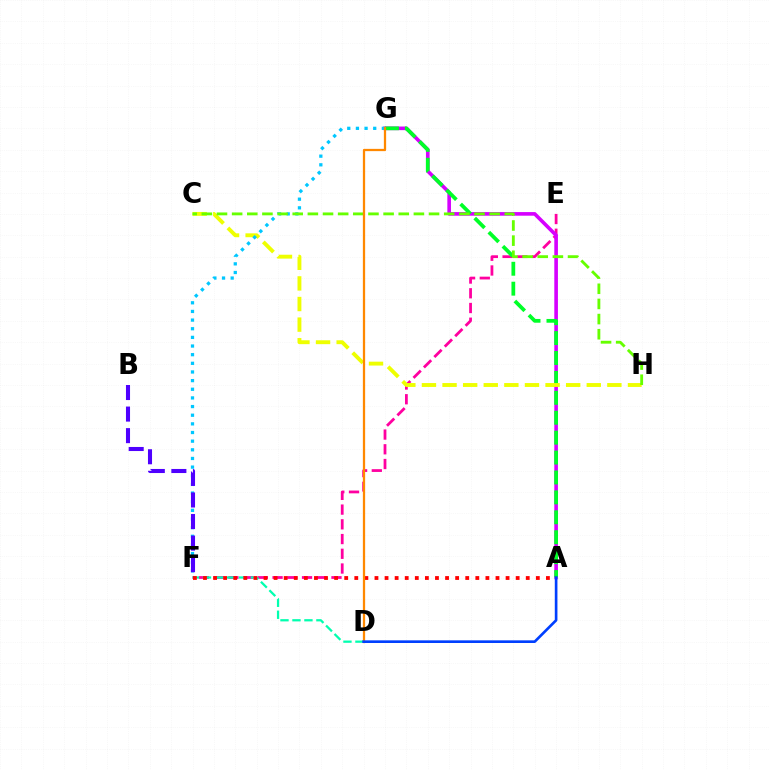{('E', 'F'): [{'color': '#ff00a0', 'line_style': 'dashed', 'thickness': 2.0}], ('A', 'G'): [{'color': '#d600ff', 'line_style': 'solid', 'thickness': 2.61}, {'color': '#00ff27', 'line_style': 'dashed', 'thickness': 2.71}], ('D', 'F'): [{'color': '#00ffaf', 'line_style': 'dashed', 'thickness': 1.63}], ('C', 'H'): [{'color': '#eeff00', 'line_style': 'dashed', 'thickness': 2.8}, {'color': '#66ff00', 'line_style': 'dashed', 'thickness': 2.06}], ('F', 'G'): [{'color': '#00c7ff', 'line_style': 'dotted', 'thickness': 2.35}], ('A', 'F'): [{'color': '#ff0000', 'line_style': 'dotted', 'thickness': 2.74}], ('B', 'F'): [{'color': '#4f00ff', 'line_style': 'dashed', 'thickness': 2.93}], ('D', 'G'): [{'color': '#ff8800', 'line_style': 'solid', 'thickness': 1.63}], ('A', 'D'): [{'color': '#003fff', 'line_style': 'solid', 'thickness': 1.91}]}